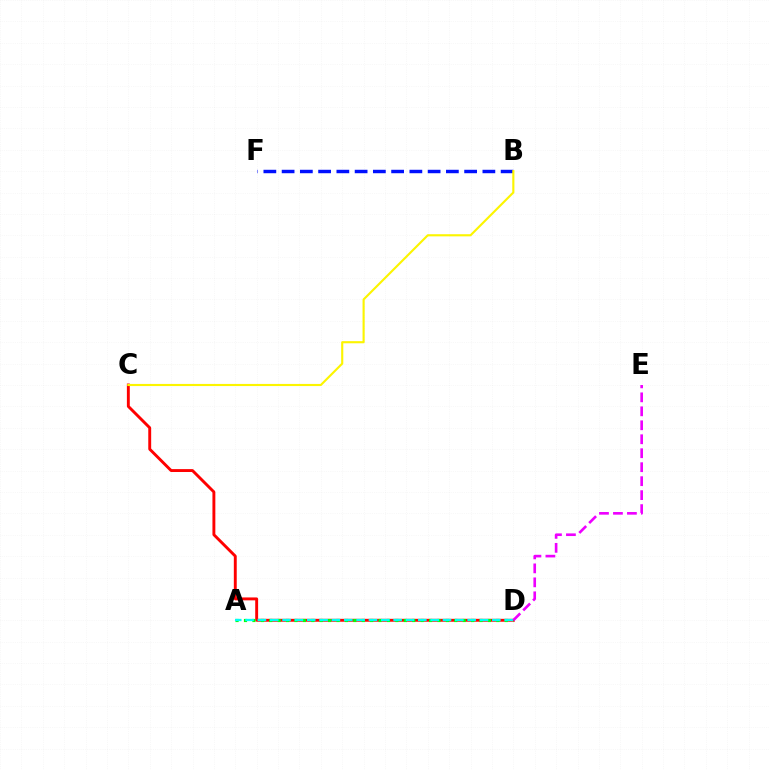{('B', 'F'): [{'color': '#0010ff', 'line_style': 'dashed', 'thickness': 2.48}], ('C', 'D'): [{'color': '#ff0000', 'line_style': 'solid', 'thickness': 2.09}], ('B', 'C'): [{'color': '#fcf500', 'line_style': 'solid', 'thickness': 1.54}], ('A', 'D'): [{'color': '#08ff00', 'line_style': 'dotted', 'thickness': 2.29}, {'color': '#00fff6', 'line_style': 'dashed', 'thickness': 1.68}], ('D', 'E'): [{'color': '#ee00ff', 'line_style': 'dashed', 'thickness': 1.9}]}